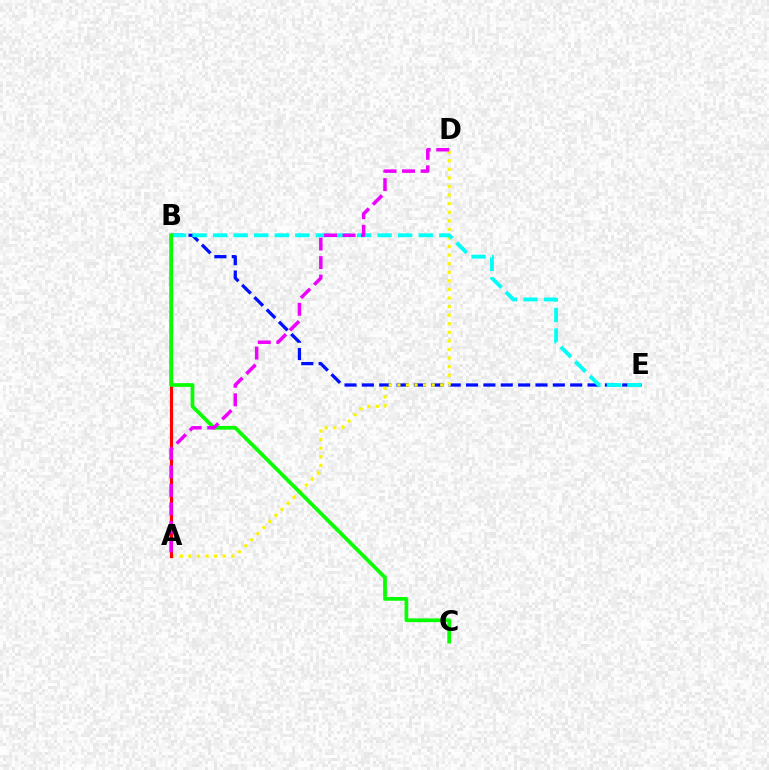{('B', 'E'): [{'color': '#0010ff', 'line_style': 'dashed', 'thickness': 2.36}, {'color': '#00fff6', 'line_style': 'dashed', 'thickness': 2.79}], ('A', 'D'): [{'color': '#fcf500', 'line_style': 'dotted', 'thickness': 2.33}, {'color': '#ee00ff', 'line_style': 'dashed', 'thickness': 2.52}], ('A', 'B'): [{'color': '#ff0000', 'line_style': 'solid', 'thickness': 2.27}], ('B', 'C'): [{'color': '#08ff00', 'line_style': 'solid', 'thickness': 2.67}]}